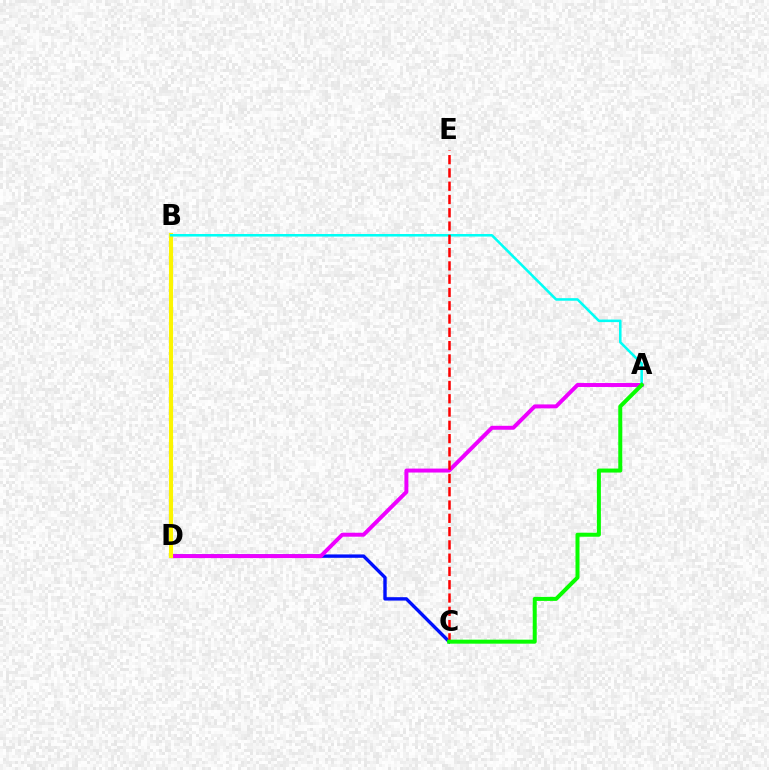{('C', 'D'): [{'color': '#0010ff', 'line_style': 'solid', 'thickness': 2.44}], ('A', 'D'): [{'color': '#ee00ff', 'line_style': 'solid', 'thickness': 2.84}], ('B', 'D'): [{'color': '#fcf500', 'line_style': 'solid', 'thickness': 2.96}], ('A', 'B'): [{'color': '#00fff6', 'line_style': 'solid', 'thickness': 1.84}], ('C', 'E'): [{'color': '#ff0000', 'line_style': 'dashed', 'thickness': 1.8}], ('A', 'C'): [{'color': '#08ff00', 'line_style': 'solid', 'thickness': 2.88}]}